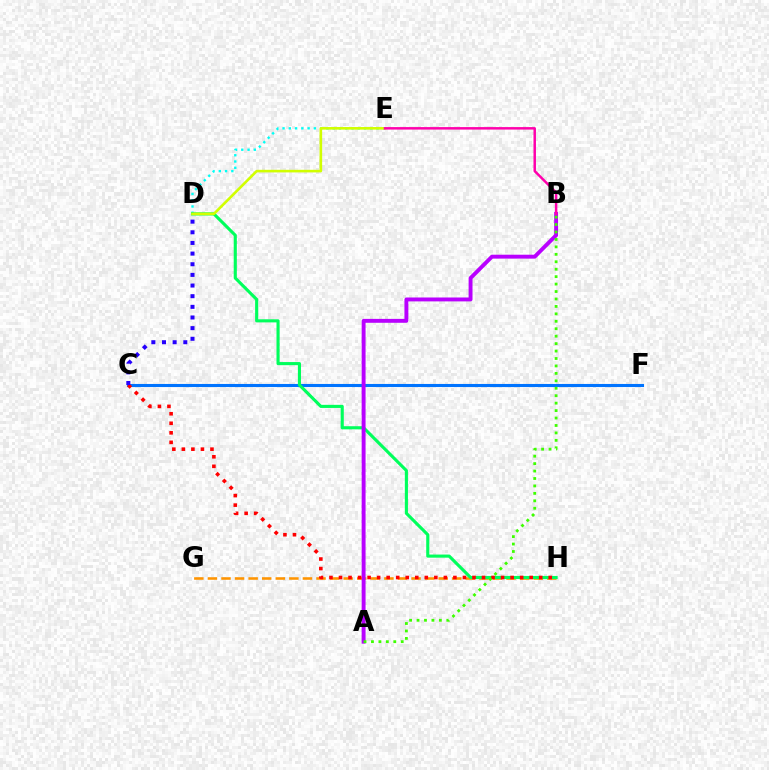{('C', 'F'): [{'color': '#0074ff', 'line_style': 'solid', 'thickness': 2.23}], ('D', 'E'): [{'color': '#00fff6', 'line_style': 'dotted', 'thickness': 1.7}, {'color': '#d1ff00', 'line_style': 'solid', 'thickness': 1.88}], ('G', 'H'): [{'color': '#ff9400', 'line_style': 'dashed', 'thickness': 1.84}], ('D', 'H'): [{'color': '#00ff5c', 'line_style': 'solid', 'thickness': 2.24}], ('A', 'B'): [{'color': '#b900ff', 'line_style': 'solid', 'thickness': 2.81}, {'color': '#3dff00', 'line_style': 'dotted', 'thickness': 2.02}], ('C', 'H'): [{'color': '#ff0000', 'line_style': 'dotted', 'thickness': 2.59}], ('C', 'D'): [{'color': '#2500ff', 'line_style': 'dotted', 'thickness': 2.89}], ('B', 'E'): [{'color': '#ff00ac', 'line_style': 'solid', 'thickness': 1.79}]}